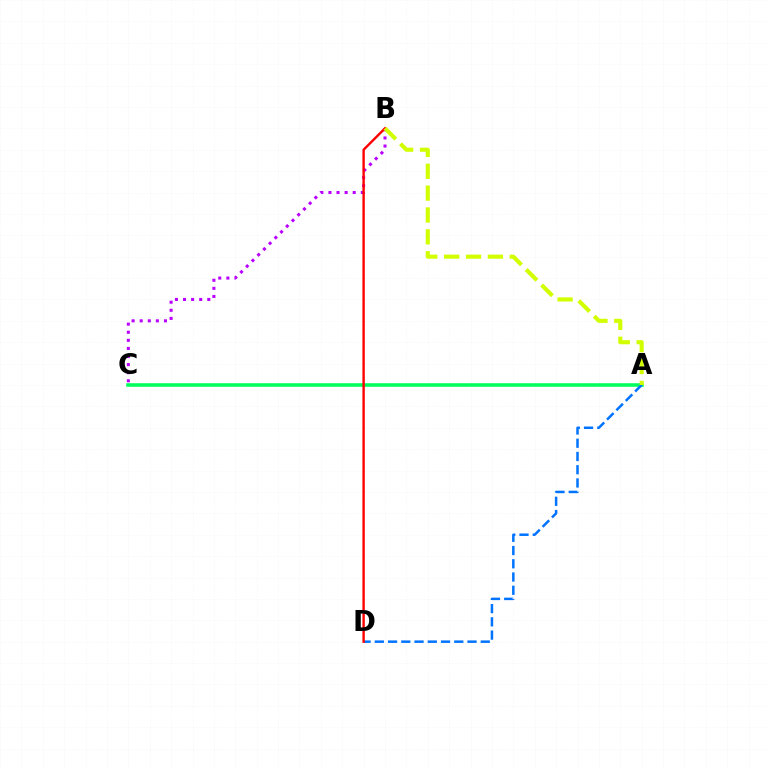{('B', 'C'): [{'color': '#b900ff', 'line_style': 'dotted', 'thickness': 2.2}], ('A', 'C'): [{'color': '#00ff5c', 'line_style': 'solid', 'thickness': 2.55}], ('A', 'D'): [{'color': '#0074ff', 'line_style': 'dashed', 'thickness': 1.8}], ('B', 'D'): [{'color': '#ff0000', 'line_style': 'solid', 'thickness': 1.72}], ('A', 'B'): [{'color': '#d1ff00', 'line_style': 'dashed', 'thickness': 2.97}]}